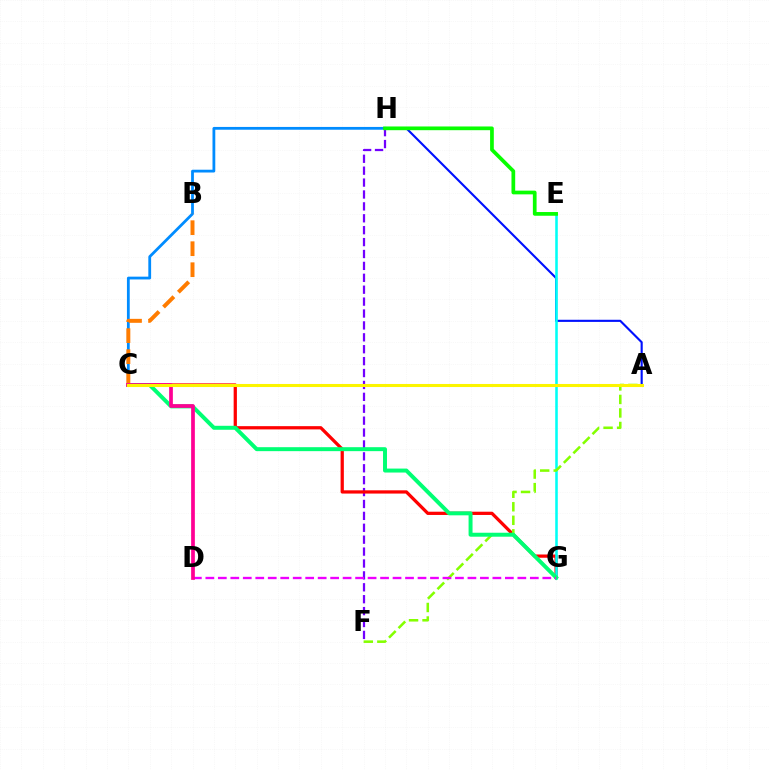{('F', 'H'): [{'color': '#7200ff', 'line_style': 'dashed', 'thickness': 1.62}], ('C', 'H'): [{'color': '#008cff', 'line_style': 'solid', 'thickness': 2.01}], ('C', 'G'): [{'color': '#ff0000', 'line_style': 'solid', 'thickness': 2.34}, {'color': '#00ff74', 'line_style': 'solid', 'thickness': 2.85}], ('A', 'H'): [{'color': '#0010ff', 'line_style': 'solid', 'thickness': 1.53}], ('E', 'G'): [{'color': '#00fff6', 'line_style': 'solid', 'thickness': 1.84}], ('E', 'H'): [{'color': '#08ff00', 'line_style': 'solid', 'thickness': 2.68}], ('A', 'F'): [{'color': '#84ff00', 'line_style': 'dashed', 'thickness': 1.84}], ('B', 'C'): [{'color': '#ff7c00', 'line_style': 'dashed', 'thickness': 2.85}], ('D', 'G'): [{'color': '#ee00ff', 'line_style': 'dashed', 'thickness': 1.7}], ('C', 'D'): [{'color': '#ff0094', 'line_style': 'solid', 'thickness': 2.68}], ('A', 'C'): [{'color': '#fcf500', 'line_style': 'solid', 'thickness': 2.19}]}